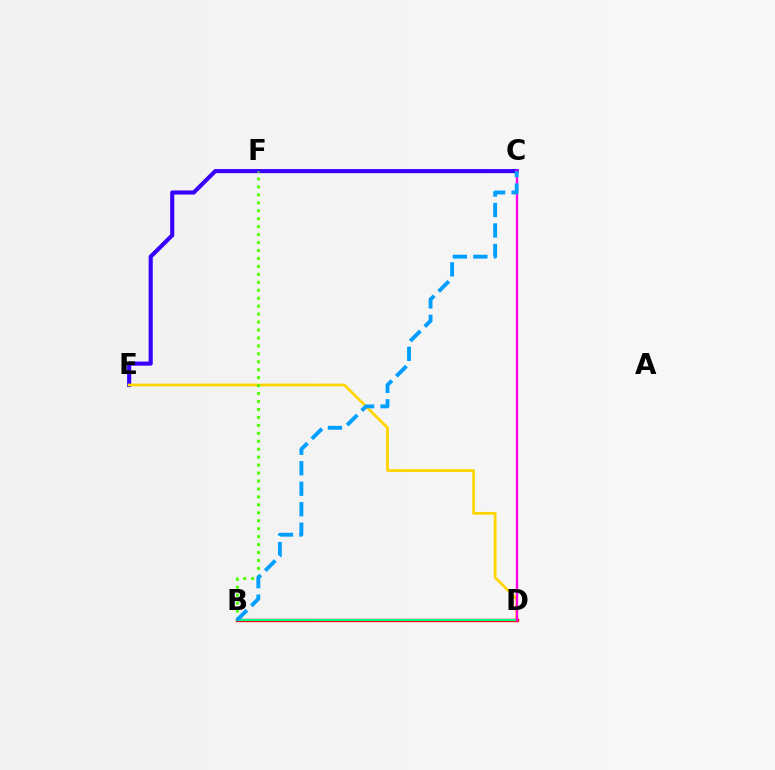{('C', 'E'): [{'color': '#3700ff', 'line_style': 'solid', 'thickness': 2.96}], ('D', 'E'): [{'color': '#ffd500', 'line_style': 'solid', 'thickness': 2.01}], ('B', 'F'): [{'color': '#4fff00', 'line_style': 'dotted', 'thickness': 2.16}], ('B', 'D'): [{'color': '#ff0000', 'line_style': 'solid', 'thickness': 2.43}, {'color': '#00ff86', 'line_style': 'solid', 'thickness': 1.56}], ('C', 'D'): [{'color': '#ff00ed', 'line_style': 'solid', 'thickness': 1.69}], ('B', 'C'): [{'color': '#009eff', 'line_style': 'dashed', 'thickness': 2.78}]}